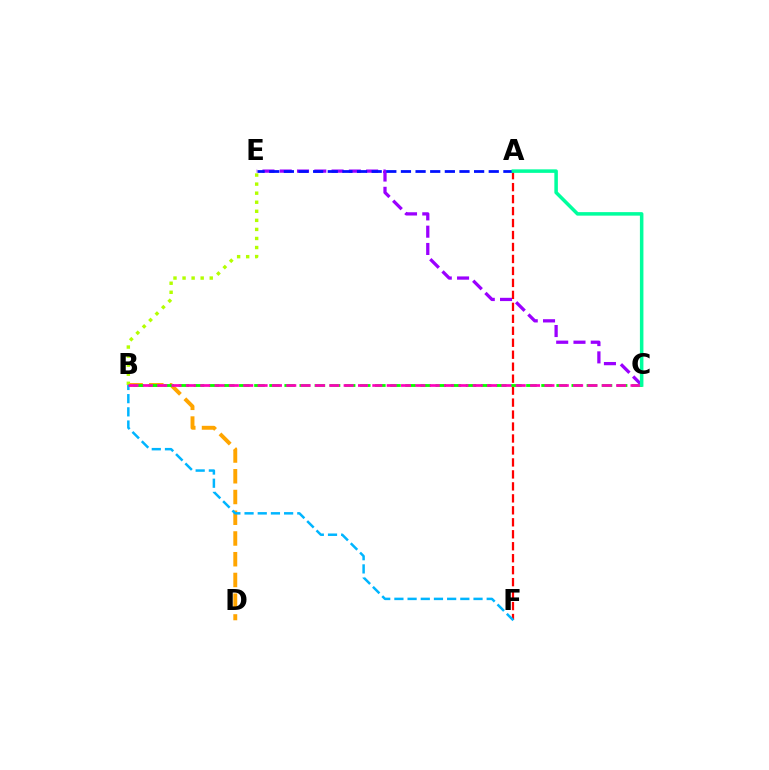{('C', 'E'): [{'color': '#9b00ff', 'line_style': 'dashed', 'thickness': 2.35}], ('B', 'D'): [{'color': '#ffa500', 'line_style': 'dashed', 'thickness': 2.82}], ('A', 'F'): [{'color': '#ff0000', 'line_style': 'dashed', 'thickness': 1.63}], ('B', 'E'): [{'color': '#b3ff00', 'line_style': 'dotted', 'thickness': 2.46}], ('B', 'F'): [{'color': '#00b5ff', 'line_style': 'dashed', 'thickness': 1.79}], ('A', 'E'): [{'color': '#0010ff', 'line_style': 'dashed', 'thickness': 1.99}], ('B', 'C'): [{'color': '#08ff00', 'line_style': 'dashed', 'thickness': 2.05}, {'color': '#ff00bd', 'line_style': 'dashed', 'thickness': 1.95}], ('A', 'C'): [{'color': '#00ff9d', 'line_style': 'solid', 'thickness': 2.53}]}